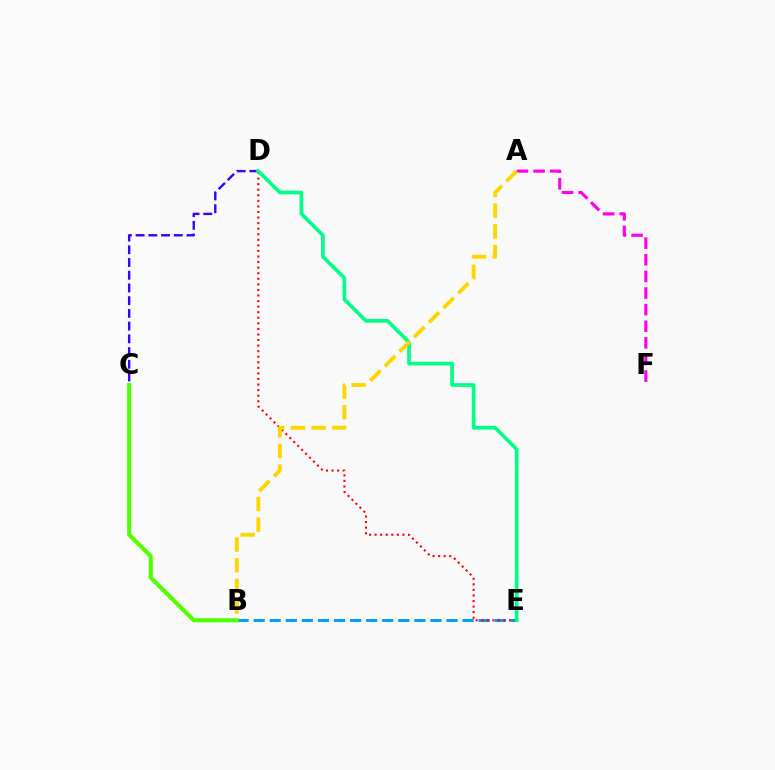{('B', 'E'): [{'color': '#009eff', 'line_style': 'dashed', 'thickness': 2.18}], ('D', 'E'): [{'color': '#ff0000', 'line_style': 'dotted', 'thickness': 1.51}, {'color': '#00ff86', 'line_style': 'solid', 'thickness': 2.64}], ('B', 'C'): [{'color': '#4fff00', 'line_style': 'solid', 'thickness': 2.95}], ('C', 'D'): [{'color': '#3700ff', 'line_style': 'dashed', 'thickness': 1.73}], ('A', 'F'): [{'color': '#ff00ed', 'line_style': 'dashed', 'thickness': 2.26}], ('A', 'B'): [{'color': '#ffd500', 'line_style': 'dashed', 'thickness': 2.81}]}